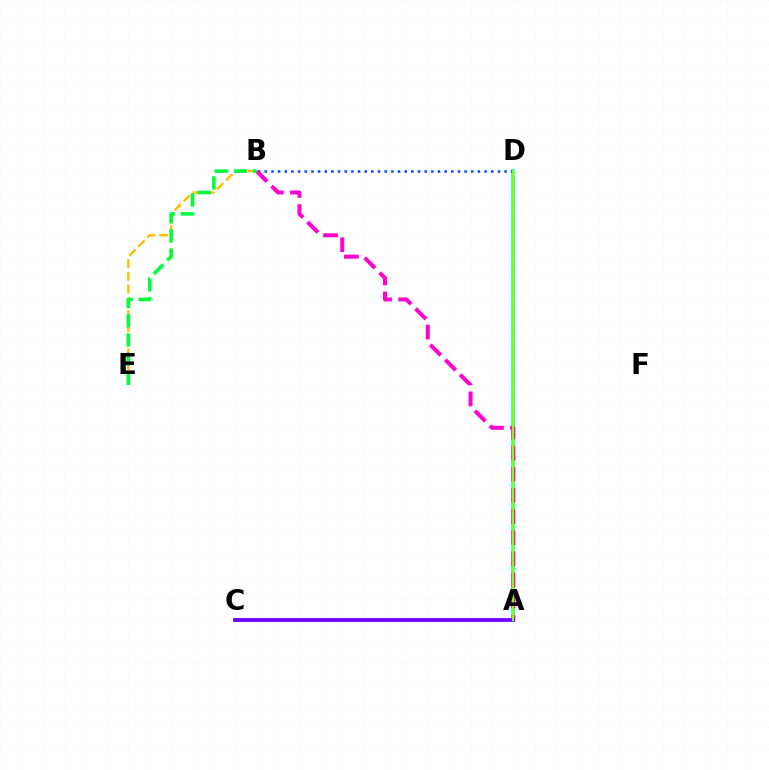{('A', 'D'): [{'color': '#00fff6', 'line_style': 'solid', 'thickness': 2.59}, {'color': '#84ff00', 'line_style': 'solid', 'thickness': 1.54}], ('B', 'D'): [{'color': '#004bff', 'line_style': 'dotted', 'thickness': 1.81}], ('A', 'C'): [{'color': '#ff0000', 'line_style': 'dotted', 'thickness': 1.65}, {'color': '#7200ff', 'line_style': 'solid', 'thickness': 2.75}], ('B', 'E'): [{'color': '#ffbd00', 'line_style': 'dashed', 'thickness': 1.73}, {'color': '#00ff39', 'line_style': 'dashed', 'thickness': 2.6}], ('A', 'B'): [{'color': '#ff00cf', 'line_style': 'dashed', 'thickness': 2.87}]}